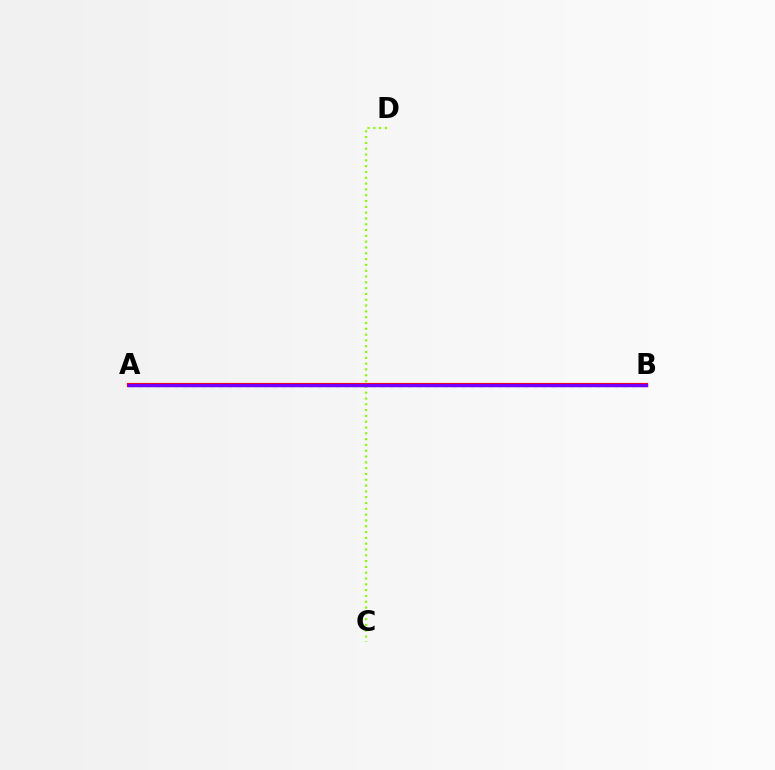{('C', 'D'): [{'color': '#84ff00', 'line_style': 'dotted', 'thickness': 1.58}], ('A', 'B'): [{'color': '#00fff6', 'line_style': 'dotted', 'thickness': 2.44}, {'color': '#ff0000', 'line_style': 'solid', 'thickness': 2.99}, {'color': '#7200ff', 'line_style': 'solid', 'thickness': 2.43}]}